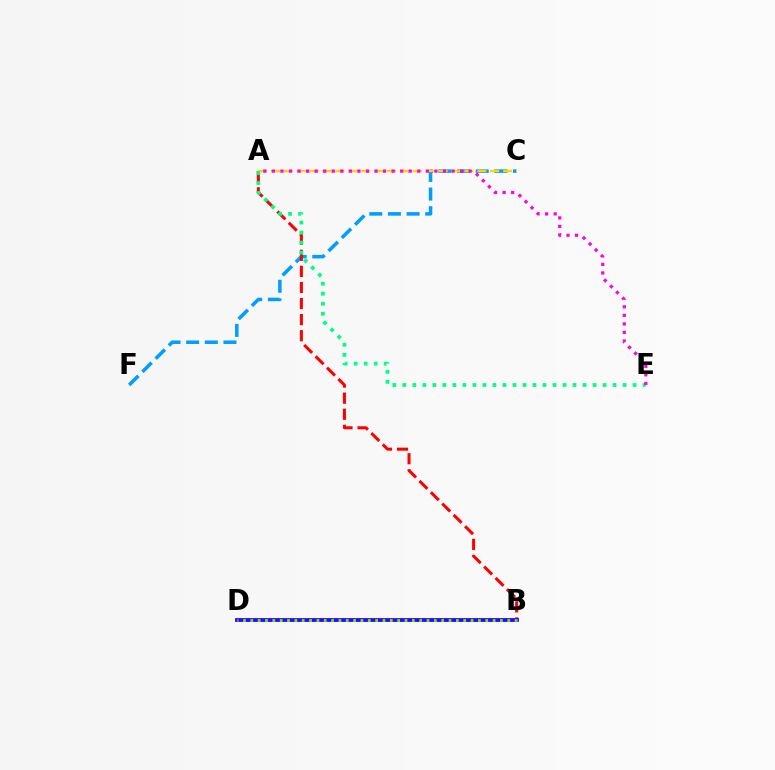{('C', 'F'): [{'color': '#009eff', 'line_style': 'dashed', 'thickness': 2.53}], ('A', 'B'): [{'color': '#ff0000', 'line_style': 'dashed', 'thickness': 2.18}], ('B', 'D'): [{'color': '#3700ff', 'line_style': 'solid', 'thickness': 2.74}, {'color': '#4fff00', 'line_style': 'dotted', 'thickness': 1.99}], ('A', 'C'): [{'color': '#ffd500', 'line_style': 'dashed', 'thickness': 1.75}], ('A', 'E'): [{'color': '#00ff86', 'line_style': 'dotted', 'thickness': 2.72}, {'color': '#ff00ed', 'line_style': 'dotted', 'thickness': 2.32}]}